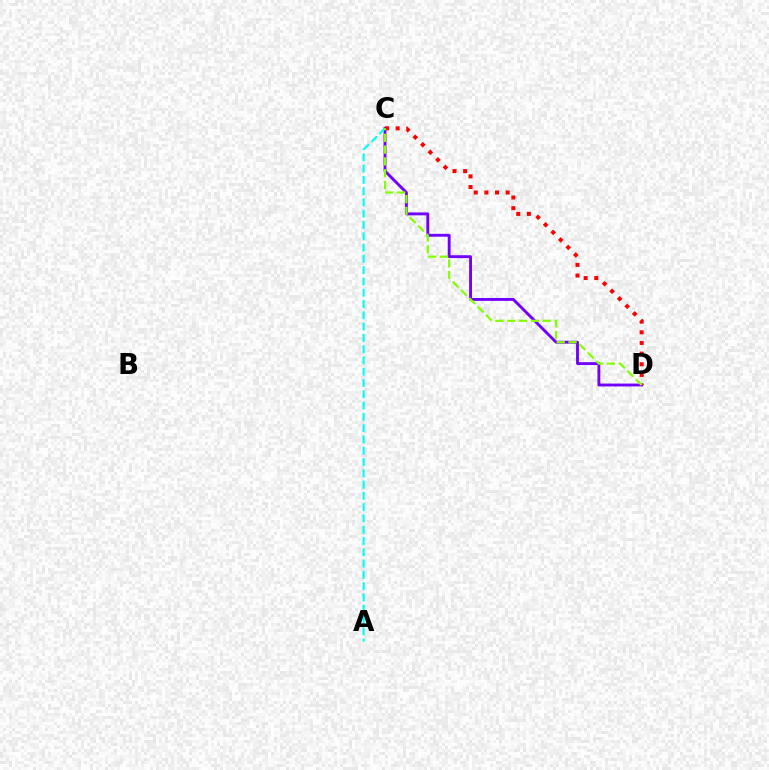{('C', 'D'): [{'color': '#7200ff', 'line_style': 'solid', 'thickness': 2.07}, {'color': '#ff0000', 'line_style': 'dotted', 'thickness': 2.89}, {'color': '#84ff00', 'line_style': 'dashed', 'thickness': 1.6}], ('A', 'C'): [{'color': '#00fff6', 'line_style': 'dashed', 'thickness': 1.53}]}